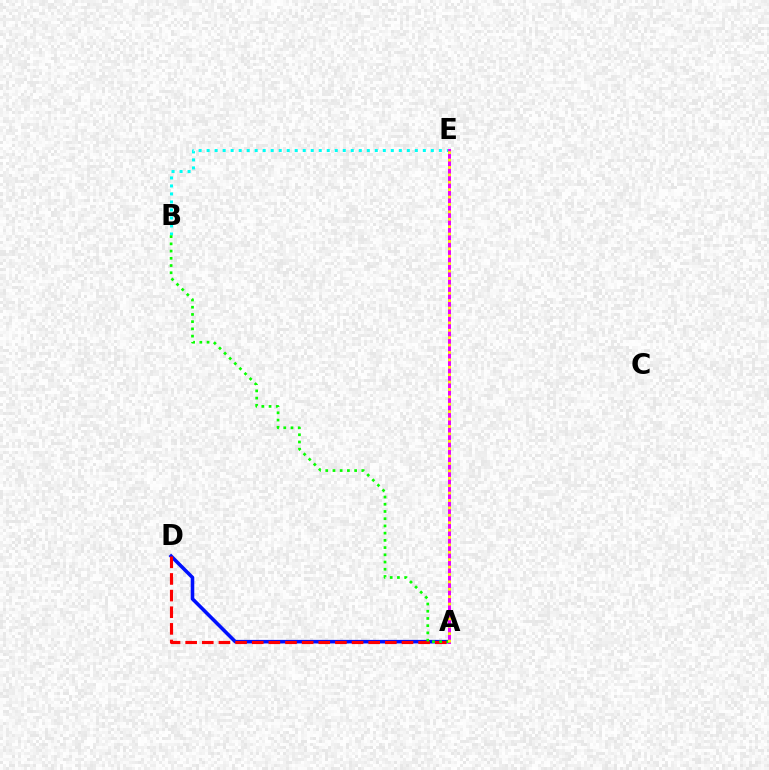{('A', 'D'): [{'color': '#0010ff', 'line_style': 'solid', 'thickness': 2.56}, {'color': '#ff0000', 'line_style': 'dashed', 'thickness': 2.26}], ('B', 'E'): [{'color': '#00fff6', 'line_style': 'dotted', 'thickness': 2.18}], ('A', 'E'): [{'color': '#ee00ff', 'line_style': 'solid', 'thickness': 2.16}, {'color': '#fcf500', 'line_style': 'dotted', 'thickness': 2.01}], ('A', 'B'): [{'color': '#08ff00', 'line_style': 'dotted', 'thickness': 1.96}]}